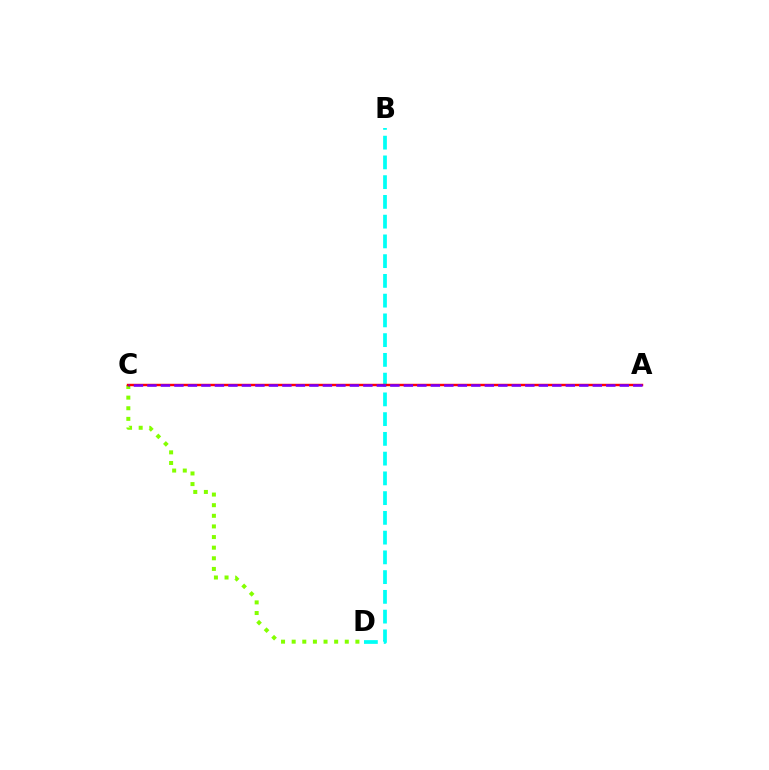{('B', 'D'): [{'color': '#00fff6', 'line_style': 'dashed', 'thickness': 2.68}], ('C', 'D'): [{'color': '#84ff00', 'line_style': 'dotted', 'thickness': 2.89}], ('A', 'C'): [{'color': '#ff0000', 'line_style': 'solid', 'thickness': 1.75}, {'color': '#7200ff', 'line_style': 'dashed', 'thickness': 1.83}]}